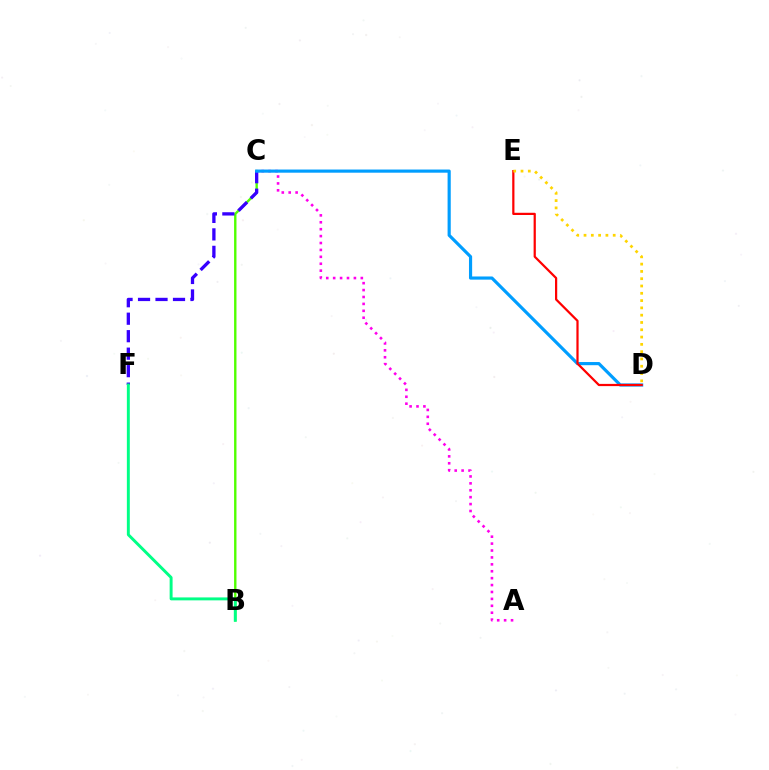{('B', 'C'): [{'color': '#4fff00', 'line_style': 'solid', 'thickness': 1.72}], ('A', 'C'): [{'color': '#ff00ed', 'line_style': 'dotted', 'thickness': 1.88}], ('C', 'F'): [{'color': '#3700ff', 'line_style': 'dashed', 'thickness': 2.38}], ('C', 'D'): [{'color': '#009eff', 'line_style': 'solid', 'thickness': 2.28}], ('D', 'E'): [{'color': '#ff0000', 'line_style': 'solid', 'thickness': 1.6}, {'color': '#ffd500', 'line_style': 'dotted', 'thickness': 1.98}], ('B', 'F'): [{'color': '#00ff86', 'line_style': 'solid', 'thickness': 2.12}]}